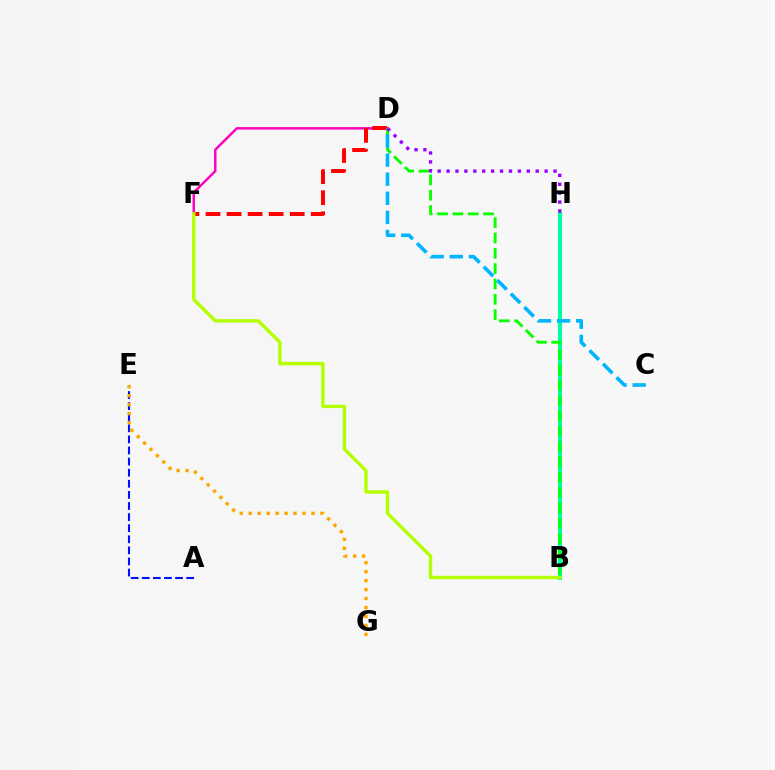{('A', 'E'): [{'color': '#0010ff', 'line_style': 'dashed', 'thickness': 1.51}], ('D', 'F'): [{'color': '#ff00bd', 'line_style': 'solid', 'thickness': 1.77}, {'color': '#ff0000', 'line_style': 'dashed', 'thickness': 2.86}], ('B', 'H'): [{'color': '#00ff9d', 'line_style': 'solid', 'thickness': 2.92}], ('E', 'G'): [{'color': '#ffa500', 'line_style': 'dotted', 'thickness': 2.44}], ('B', 'D'): [{'color': '#08ff00', 'line_style': 'dashed', 'thickness': 2.08}], ('D', 'H'): [{'color': '#9b00ff', 'line_style': 'dotted', 'thickness': 2.42}], ('C', 'D'): [{'color': '#00b5ff', 'line_style': 'dashed', 'thickness': 2.6}], ('B', 'F'): [{'color': '#b3ff00', 'line_style': 'solid', 'thickness': 2.43}]}